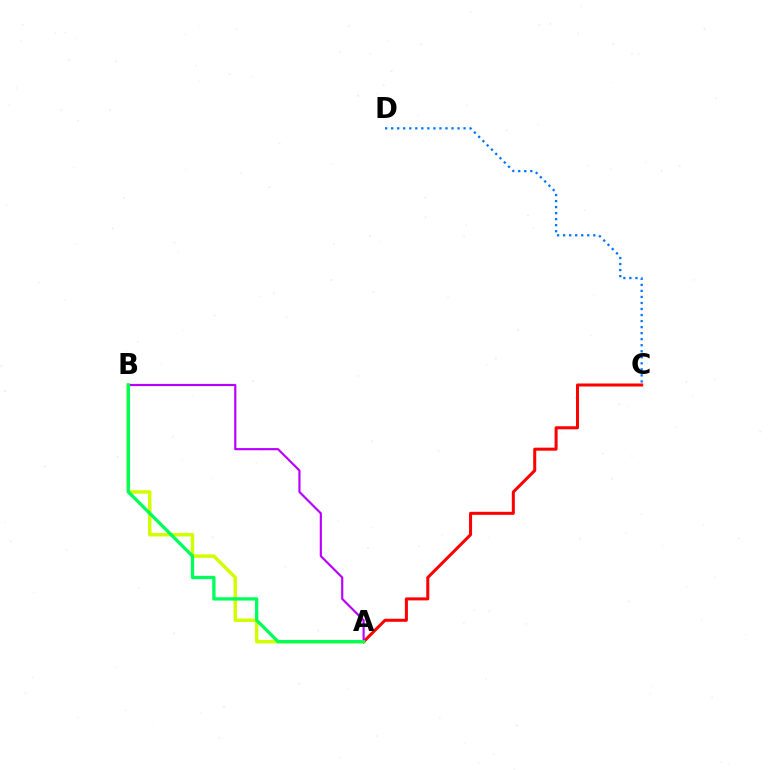{('A', 'B'): [{'color': '#d1ff00', 'line_style': 'solid', 'thickness': 2.5}, {'color': '#b900ff', 'line_style': 'solid', 'thickness': 1.56}, {'color': '#00ff5c', 'line_style': 'solid', 'thickness': 2.38}], ('A', 'C'): [{'color': '#ff0000', 'line_style': 'solid', 'thickness': 2.18}], ('C', 'D'): [{'color': '#0074ff', 'line_style': 'dotted', 'thickness': 1.64}]}